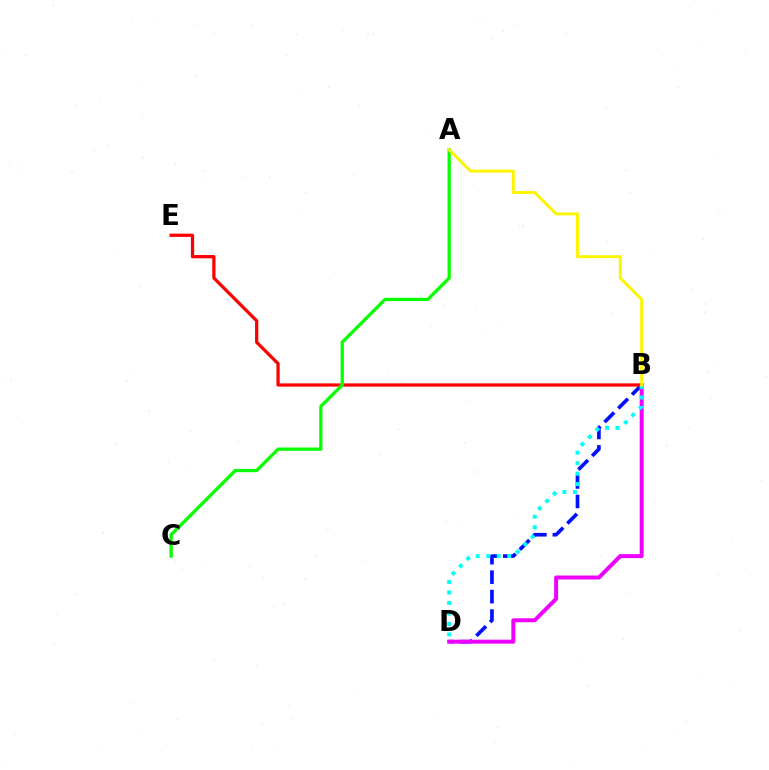{('B', 'D'): [{'color': '#0010ff', 'line_style': 'dashed', 'thickness': 2.64}, {'color': '#ee00ff', 'line_style': 'solid', 'thickness': 2.85}, {'color': '#00fff6', 'line_style': 'dotted', 'thickness': 2.85}], ('B', 'E'): [{'color': '#ff0000', 'line_style': 'solid', 'thickness': 2.34}], ('A', 'C'): [{'color': '#08ff00', 'line_style': 'solid', 'thickness': 2.37}], ('A', 'B'): [{'color': '#fcf500', 'line_style': 'solid', 'thickness': 2.12}]}